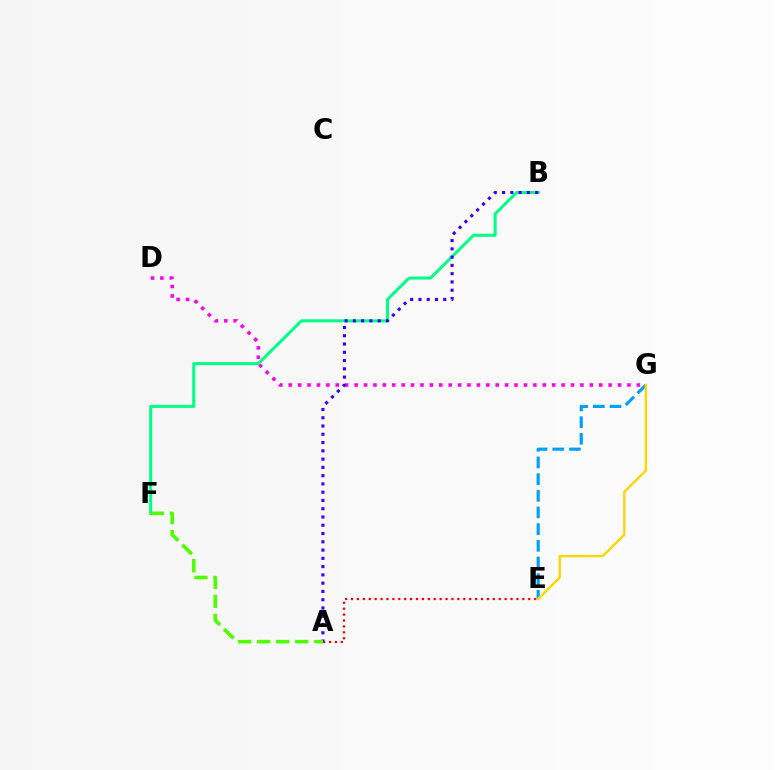{('E', 'G'): [{'color': '#009eff', 'line_style': 'dashed', 'thickness': 2.26}, {'color': '#ffd500', 'line_style': 'solid', 'thickness': 1.68}], ('D', 'G'): [{'color': '#ff00ed', 'line_style': 'dotted', 'thickness': 2.56}], ('B', 'F'): [{'color': '#00ff86', 'line_style': 'solid', 'thickness': 2.18}], ('A', 'E'): [{'color': '#ff0000', 'line_style': 'dotted', 'thickness': 1.61}], ('A', 'B'): [{'color': '#3700ff', 'line_style': 'dotted', 'thickness': 2.25}], ('A', 'F'): [{'color': '#4fff00', 'line_style': 'dashed', 'thickness': 2.59}]}